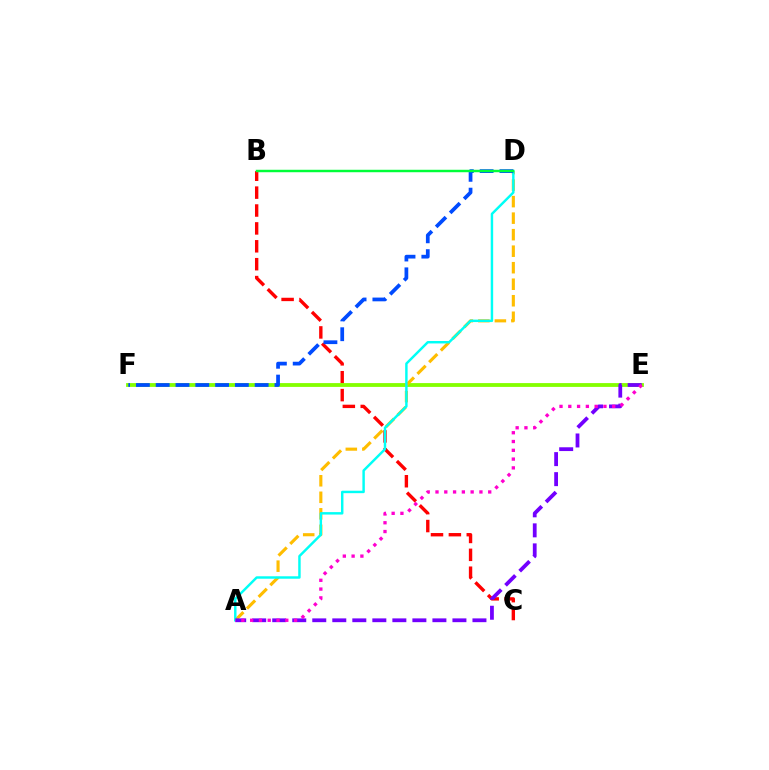{('B', 'C'): [{'color': '#ff0000', 'line_style': 'dashed', 'thickness': 2.43}], ('E', 'F'): [{'color': '#84ff00', 'line_style': 'solid', 'thickness': 2.74}], ('A', 'D'): [{'color': '#ffbd00', 'line_style': 'dashed', 'thickness': 2.24}, {'color': '#00fff6', 'line_style': 'solid', 'thickness': 1.76}], ('A', 'E'): [{'color': '#7200ff', 'line_style': 'dashed', 'thickness': 2.72}, {'color': '#ff00cf', 'line_style': 'dotted', 'thickness': 2.39}], ('D', 'F'): [{'color': '#004bff', 'line_style': 'dashed', 'thickness': 2.69}], ('B', 'D'): [{'color': '#00ff39', 'line_style': 'solid', 'thickness': 1.77}]}